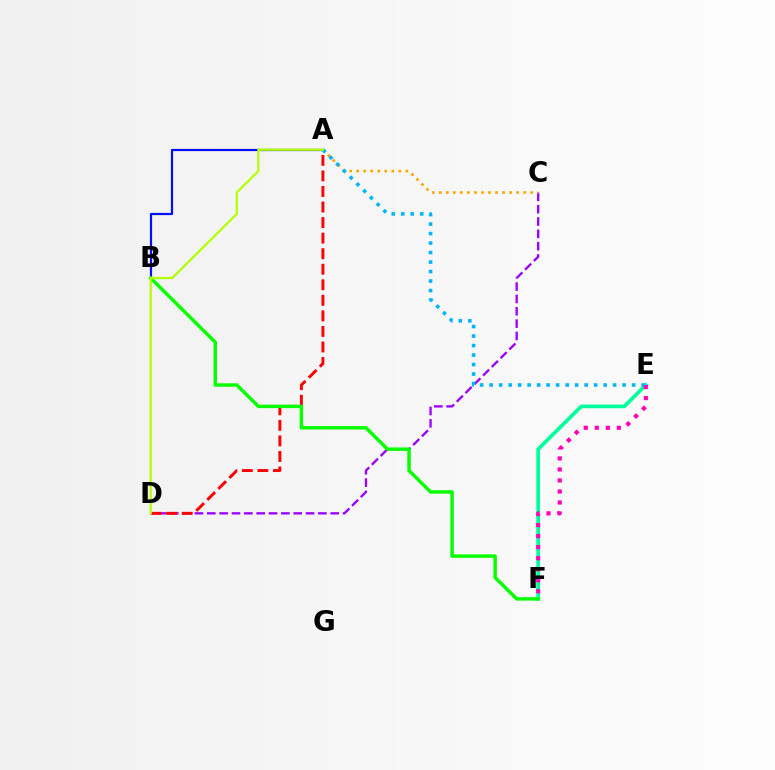{('C', 'D'): [{'color': '#9b00ff', 'line_style': 'dashed', 'thickness': 1.68}], ('E', 'F'): [{'color': '#00ff9d', 'line_style': 'solid', 'thickness': 2.68}, {'color': '#ff00bd', 'line_style': 'dotted', 'thickness': 3.0}], ('A', 'D'): [{'color': '#ff0000', 'line_style': 'dashed', 'thickness': 2.11}, {'color': '#b3ff00', 'line_style': 'solid', 'thickness': 1.63}], ('A', 'B'): [{'color': '#0010ff', 'line_style': 'solid', 'thickness': 1.58}], ('B', 'F'): [{'color': '#08ff00', 'line_style': 'solid', 'thickness': 2.49}], ('A', 'C'): [{'color': '#ffa500', 'line_style': 'dotted', 'thickness': 1.91}], ('A', 'E'): [{'color': '#00b5ff', 'line_style': 'dotted', 'thickness': 2.58}]}